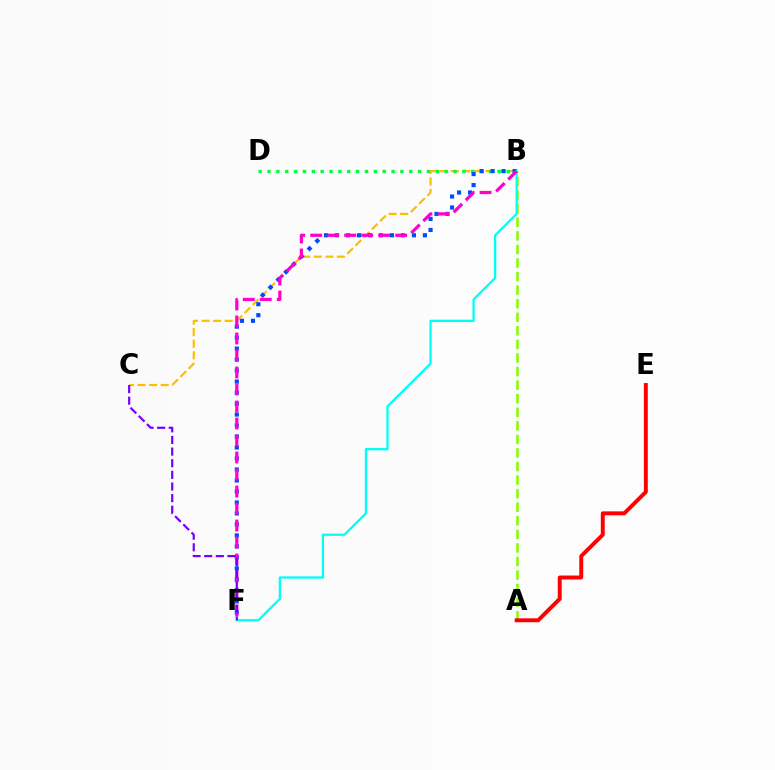{('B', 'C'): [{'color': '#ffbd00', 'line_style': 'dashed', 'thickness': 1.57}], ('A', 'B'): [{'color': '#84ff00', 'line_style': 'dashed', 'thickness': 1.84}], ('A', 'E'): [{'color': '#ff0000', 'line_style': 'solid', 'thickness': 2.83}], ('B', 'D'): [{'color': '#00ff39', 'line_style': 'dotted', 'thickness': 2.41}], ('B', 'F'): [{'color': '#004bff', 'line_style': 'dotted', 'thickness': 2.99}, {'color': '#00fff6', 'line_style': 'solid', 'thickness': 1.64}, {'color': '#ff00cf', 'line_style': 'dashed', 'thickness': 2.31}], ('C', 'F'): [{'color': '#7200ff', 'line_style': 'dashed', 'thickness': 1.58}]}